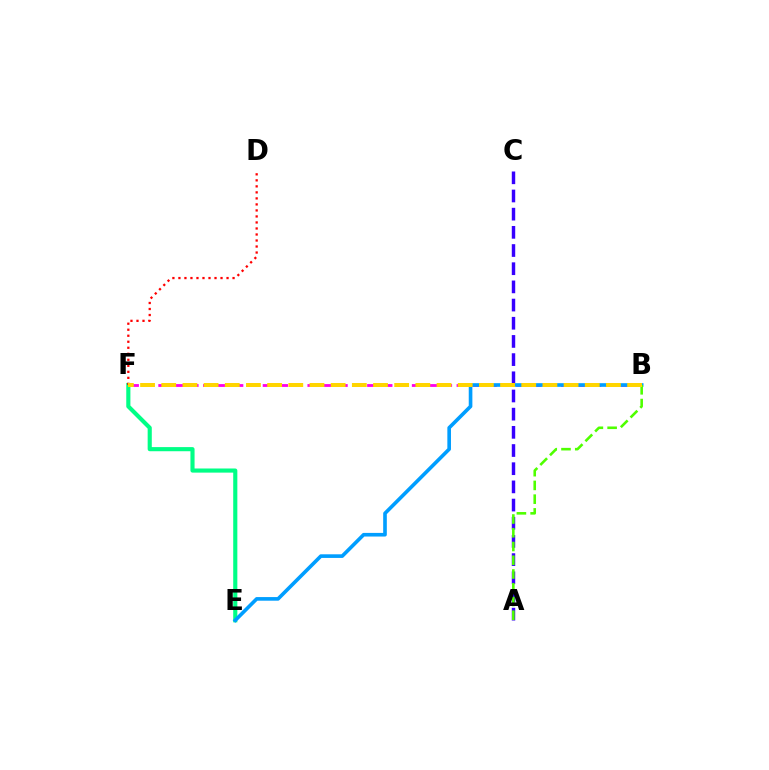{('E', 'F'): [{'color': '#00ff86', 'line_style': 'solid', 'thickness': 2.97}], ('A', 'C'): [{'color': '#3700ff', 'line_style': 'dashed', 'thickness': 2.47}], ('B', 'F'): [{'color': '#ff00ed', 'line_style': 'dashed', 'thickness': 2.03}, {'color': '#ffd500', 'line_style': 'dashed', 'thickness': 2.88}], ('B', 'E'): [{'color': '#009eff', 'line_style': 'solid', 'thickness': 2.61}], ('D', 'F'): [{'color': '#ff0000', 'line_style': 'dotted', 'thickness': 1.63}], ('A', 'B'): [{'color': '#4fff00', 'line_style': 'dashed', 'thickness': 1.87}]}